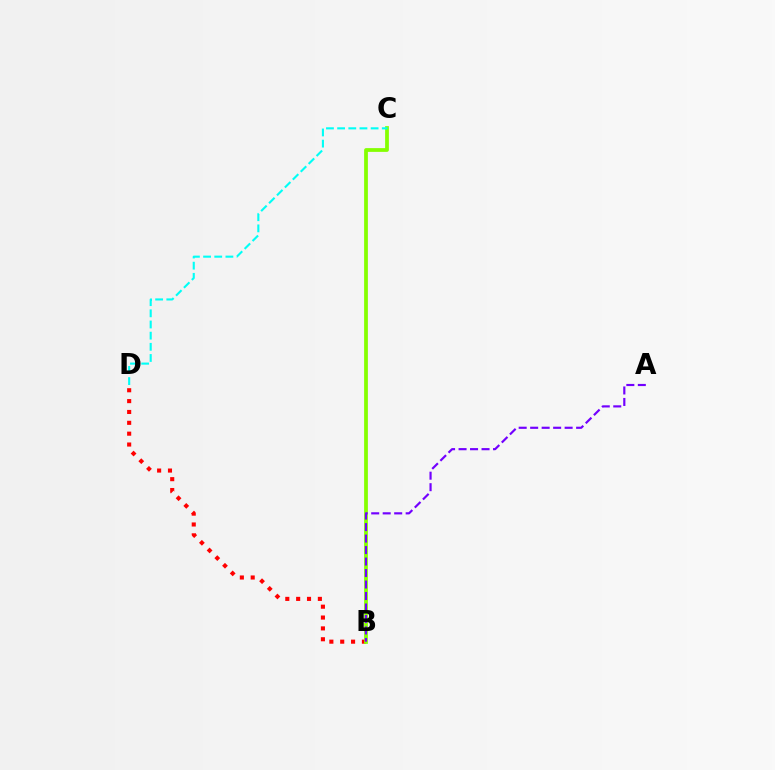{('B', 'D'): [{'color': '#ff0000', 'line_style': 'dotted', 'thickness': 2.95}], ('B', 'C'): [{'color': '#84ff00', 'line_style': 'solid', 'thickness': 2.7}], ('C', 'D'): [{'color': '#00fff6', 'line_style': 'dashed', 'thickness': 1.52}], ('A', 'B'): [{'color': '#7200ff', 'line_style': 'dashed', 'thickness': 1.56}]}